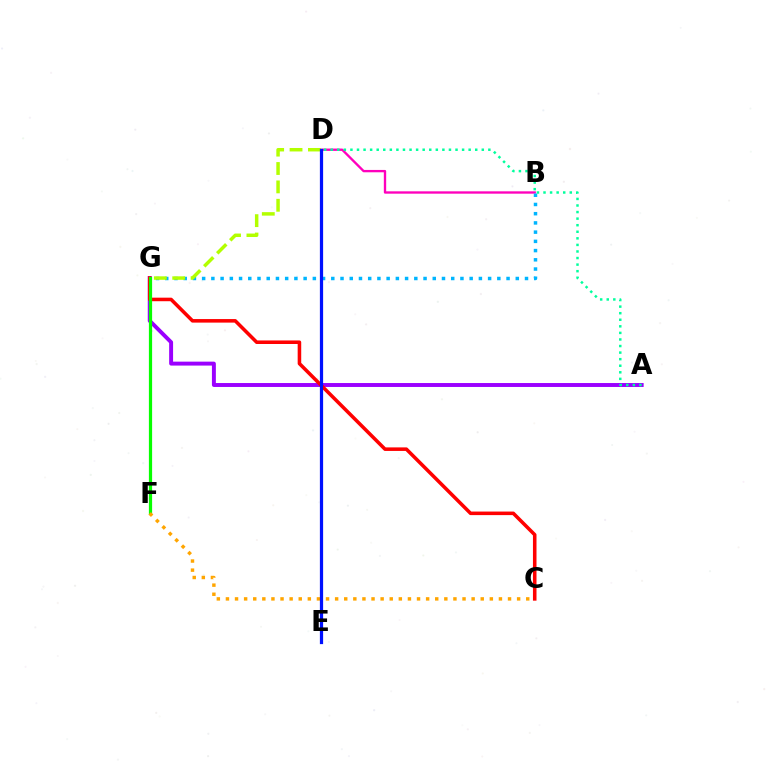{('A', 'G'): [{'color': '#9b00ff', 'line_style': 'solid', 'thickness': 2.83}], ('B', 'D'): [{'color': '#ff00bd', 'line_style': 'solid', 'thickness': 1.69}], ('C', 'G'): [{'color': '#ff0000', 'line_style': 'solid', 'thickness': 2.56}], ('B', 'G'): [{'color': '#00b5ff', 'line_style': 'dotted', 'thickness': 2.51}], ('F', 'G'): [{'color': '#08ff00', 'line_style': 'solid', 'thickness': 2.32}], ('D', 'G'): [{'color': '#b3ff00', 'line_style': 'dashed', 'thickness': 2.5}], ('C', 'F'): [{'color': '#ffa500', 'line_style': 'dotted', 'thickness': 2.47}], ('A', 'D'): [{'color': '#00ff9d', 'line_style': 'dotted', 'thickness': 1.78}], ('D', 'E'): [{'color': '#0010ff', 'line_style': 'solid', 'thickness': 2.32}]}